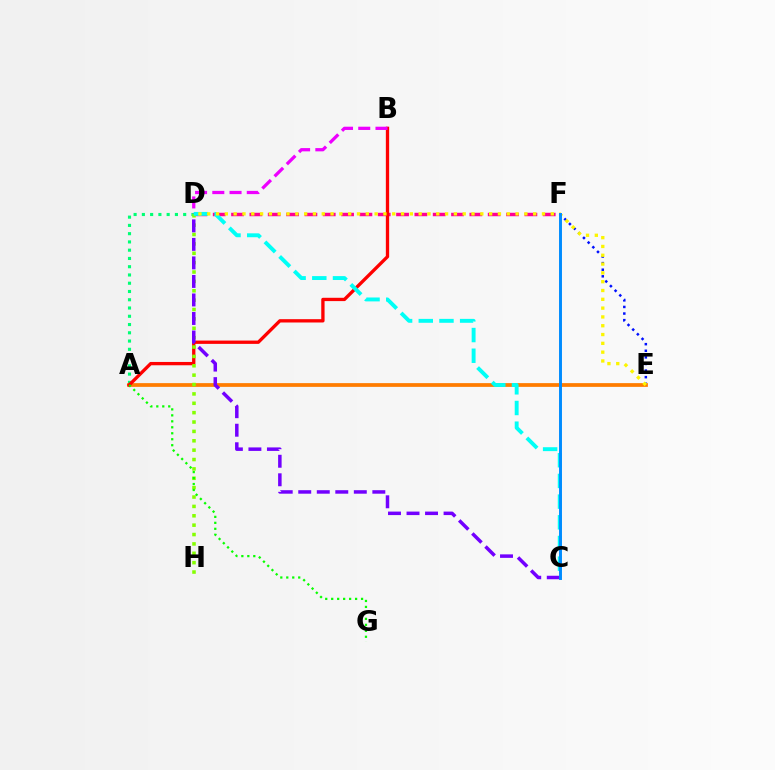{('E', 'F'): [{'color': '#0010ff', 'line_style': 'dotted', 'thickness': 1.79}], ('A', 'D'): [{'color': '#00ff74', 'line_style': 'dotted', 'thickness': 2.24}], ('D', 'F'): [{'color': '#ff0094', 'line_style': 'dashed', 'thickness': 2.49}], ('A', 'E'): [{'color': '#ff7c00', 'line_style': 'solid', 'thickness': 2.69}], ('A', 'B'): [{'color': '#ff0000', 'line_style': 'solid', 'thickness': 2.39}], ('D', 'H'): [{'color': '#84ff00', 'line_style': 'dotted', 'thickness': 2.55}], ('B', 'D'): [{'color': '#ee00ff', 'line_style': 'dashed', 'thickness': 2.34}], ('C', 'D'): [{'color': '#00fff6', 'line_style': 'dashed', 'thickness': 2.81}, {'color': '#7200ff', 'line_style': 'dashed', 'thickness': 2.52}], ('D', 'E'): [{'color': '#fcf500', 'line_style': 'dotted', 'thickness': 2.39}], ('C', 'F'): [{'color': '#008cff', 'line_style': 'solid', 'thickness': 2.11}], ('A', 'G'): [{'color': '#08ff00', 'line_style': 'dotted', 'thickness': 1.62}]}